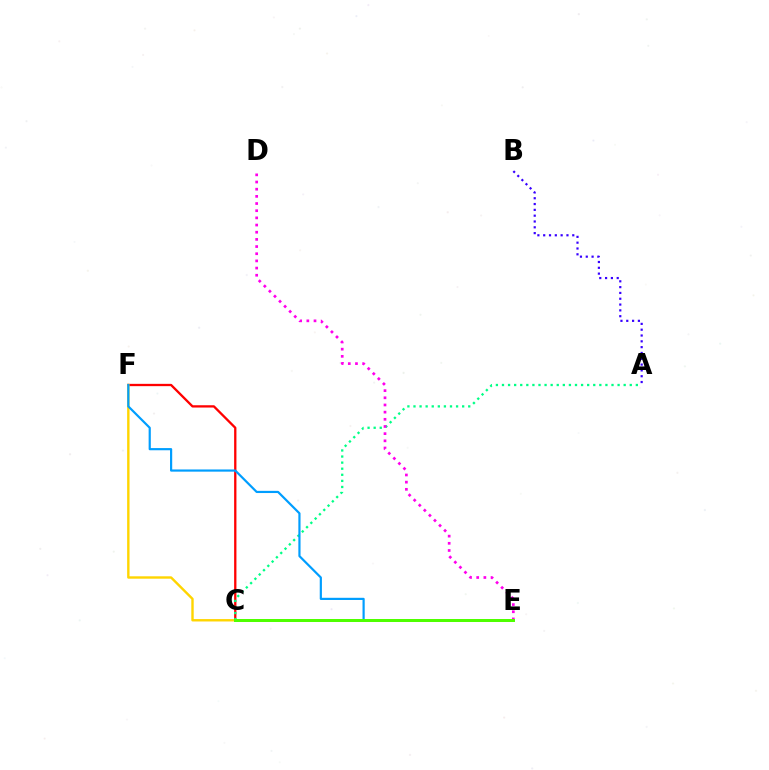{('C', 'F'): [{'color': '#ff0000', 'line_style': 'solid', 'thickness': 1.66}, {'color': '#ffd500', 'line_style': 'solid', 'thickness': 1.73}], ('A', 'B'): [{'color': '#3700ff', 'line_style': 'dotted', 'thickness': 1.58}], ('A', 'C'): [{'color': '#00ff86', 'line_style': 'dotted', 'thickness': 1.65}], ('D', 'E'): [{'color': '#ff00ed', 'line_style': 'dotted', 'thickness': 1.95}], ('E', 'F'): [{'color': '#009eff', 'line_style': 'solid', 'thickness': 1.58}], ('C', 'E'): [{'color': '#4fff00', 'line_style': 'solid', 'thickness': 2.16}]}